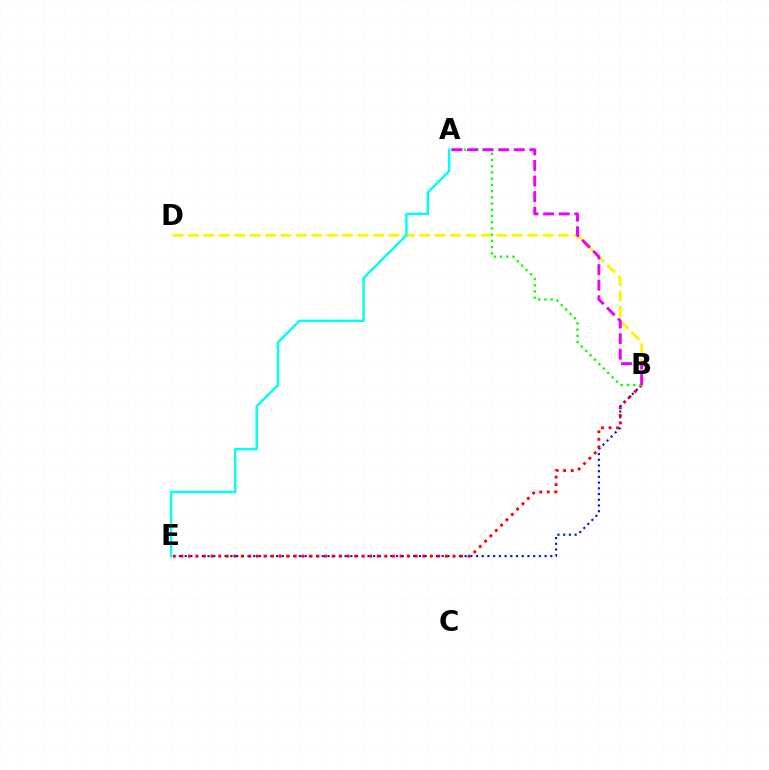{('B', 'D'): [{'color': '#fcf500', 'line_style': 'dashed', 'thickness': 2.09}], ('B', 'E'): [{'color': '#0010ff', 'line_style': 'dotted', 'thickness': 1.55}, {'color': '#ff0000', 'line_style': 'dotted', 'thickness': 2.05}], ('A', 'E'): [{'color': '#00fff6', 'line_style': 'solid', 'thickness': 1.75}], ('A', 'B'): [{'color': '#08ff00', 'line_style': 'dotted', 'thickness': 1.69}, {'color': '#ee00ff', 'line_style': 'dashed', 'thickness': 2.12}]}